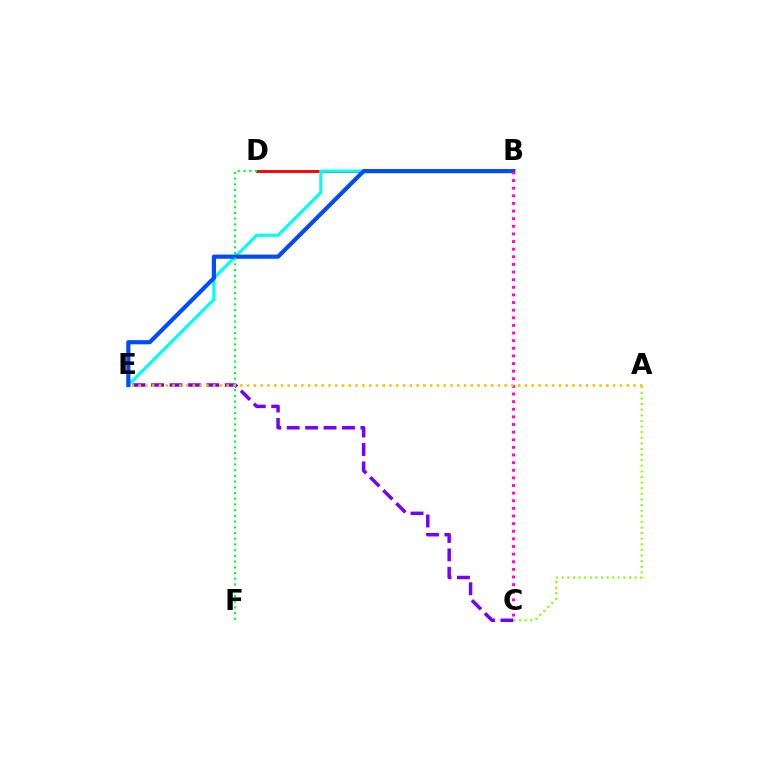{('B', 'D'): [{'color': '#ff0000', 'line_style': 'solid', 'thickness': 2.08}], ('A', 'C'): [{'color': '#84ff00', 'line_style': 'dotted', 'thickness': 1.52}], ('C', 'E'): [{'color': '#7200ff', 'line_style': 'dashed', 'thickness': 2.5}], ('B', 'E'): [{'color': '#00fff6', 'line_style': 'solid', 'thickness': 2.28}, {'color': '#004bff', 'line_style': 'solid', 'thickness': 2.99}], ('B', 'C'): [{'color': '#ff00cf', 'line_style': 'dotted', 'thickness': 2.07}], ('D', 'F'): [{'color': '#00ff39', 'line_style': 'dotted', 'thickness': 1.55}], ('A', 'E'): [{'color': '#ffbd00', 'line_style': 'dotted', 'thickness': 1.84}]}